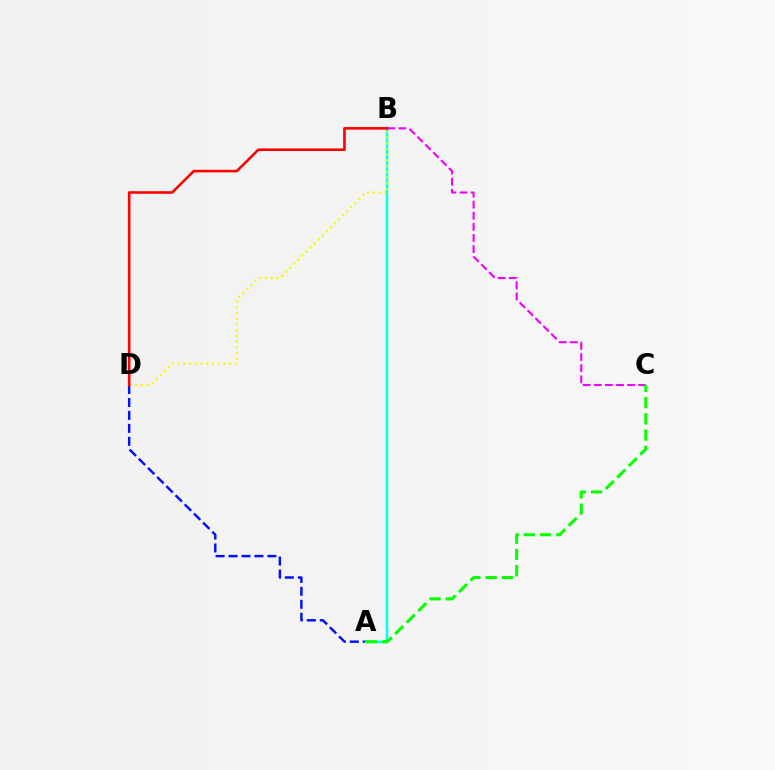{('A', 'D'): [{'color': '#0010ff', 'line_style': 'dashed', 'thickness': 1.76}], ('A', 'B'): [{'color': '#00fff6', 'line_style': 'solid', 'thickness': 1.8}], ('B', 'D'): [{'color': '#fcf500', 'line_style': 'dotted', 'thickness': 1.56}, {'color': '#ff0000', 'line_style': 'solid', 'thickness': 1.87}], ('B', 'C'): [{'color': '#ee00ff', 'line_style': 'dashed', 'thickness': 1.51}], ('A', 'C'): [{'color': '#08ff00', 'line_style': 'dashed', 'thickness': 2.2}]}